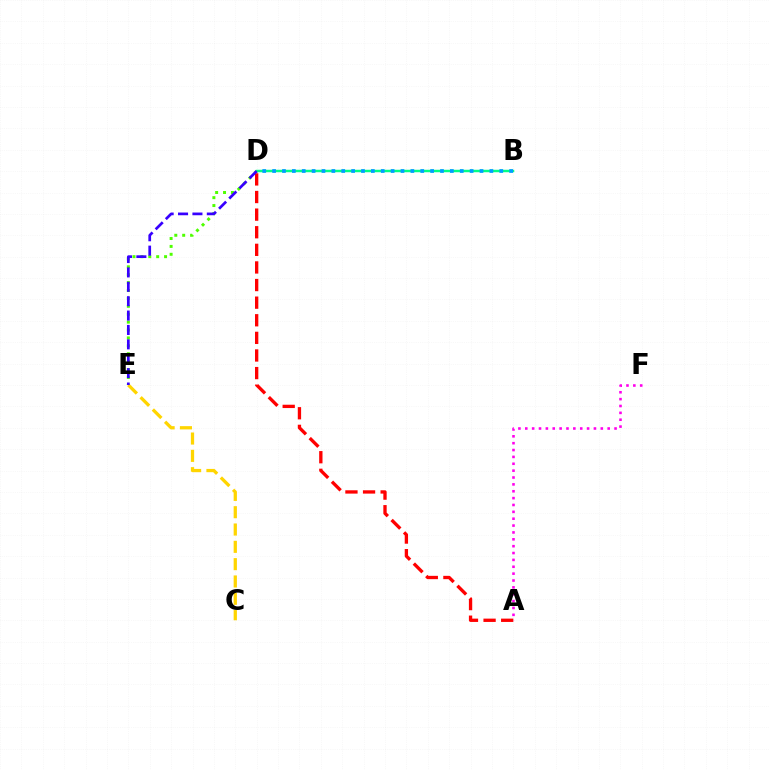{('D', 'E'): [{'color': '#4fff00', 'line_style': 'dotted', 'thickness': 2.15}, {'color': '#3700ff', 'line_style': 'dashed', 'thickness': 1.95}], ('A', 'D'): [{'color': '#ff0000', 'line_style': 'dashed', 'thickness': 2.39}], ('B', 'D'): [{'color': '#00ff86', 'line_style': 'solid', 'thickness': 1.78}, {'color': '#009eff', 'line_style': 'dotted', 'thickness': 2.68}], ('C', 'E'): [{'color': '#ffd500', 'line_style': 'dashed', 'thickness': 2.35}], ('A', 'F'): [{'color': '#ff00ed', 'line_style': 'dotted', 'thickness': 1.87}]}